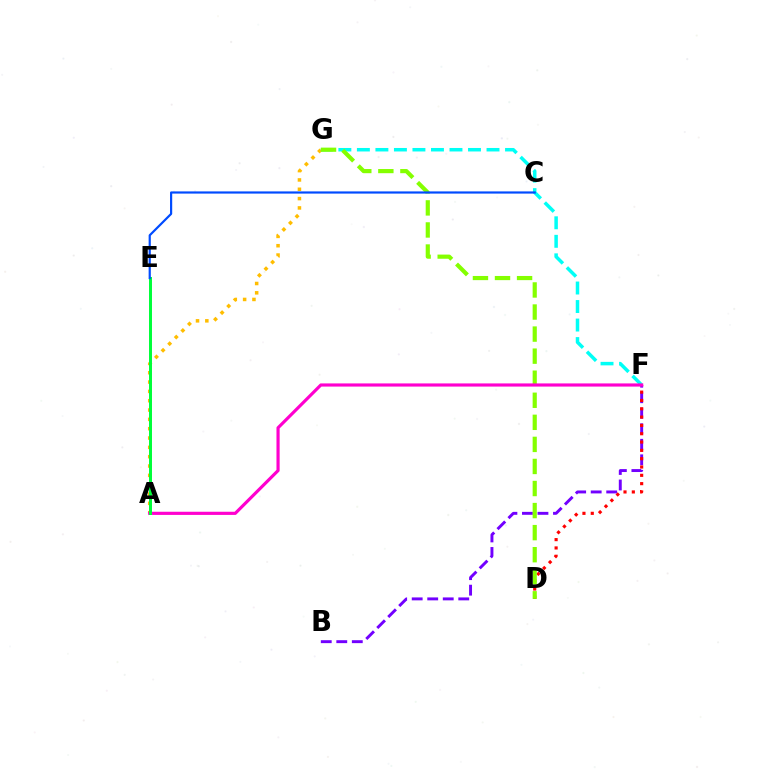{('A', 'G'): [{'color': '#ffbd00', 'line_style': 'dotted', 'thickness': 2.53}], ('F', 'G'): [{'color': '#00fff6', 'line_style': 'dashed', 'thickness': 2.52}], ('B', 'F'): [{'color': '#7200ff', 'line_style': 'dashed', 'thickness': 2.11}], ('D', 'F'): [{'color': '#ff0000', 'line_style': 'dotted', 'thickness': 2.26}], ('D', 'G'): [{'color': '#84ff00', 'line_style': 'dashed', 'thickness': 3.0}], ('A', 'F'): [{'color': '#ff00cf', 'line_style': 'solid', 'thickness': 2.28}], ('A', 'E'): [{'color': '#00ff39', 'line_style': 'solid', 'thickness': 2.14}], ('C', 'E'): [{'color': '#004bff', 'line_style': 'solid', 'thickness': 1.57}]}